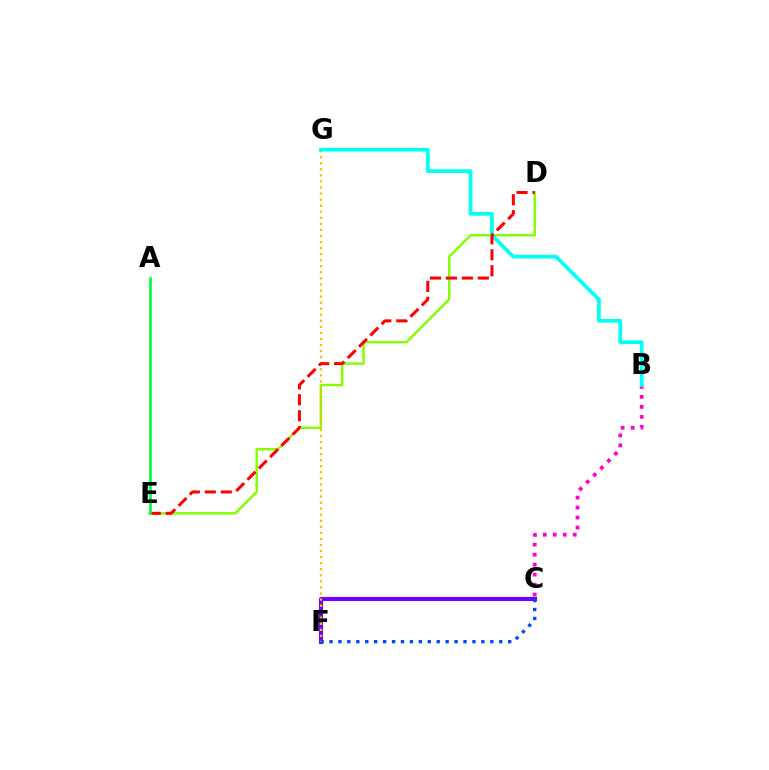{('C', 'F'): [{'color': '#7200ff', 'line_style': 'solid', 'thickness': 2.97}, {'color': '#004bff', 'line_style': 'dotted', 'thickness': 2.43}], ('B', 'C'): [{'color': '#ff00cf', 'line_style': 'dotted', 'thickness': 2.71}], ('D', 'E'): [{'color': '#84ff00', 'line_style': 'solid', 'thickness': 1.76}, {'color': '#ff0000', 'line_style': 'dashed', 'thickness': 2.17}], ('F', 'G'): [{'color': '#ffbd00', 'line_style': 'dotted', 'thickness': 1.65}], ('B', 'G'): [{'color': '#00fff6', 'line_style': 'solid', 'thickness': 2.66}], ('A', 'E'): [{'color': '#00ff39', 'line_style': 'solid', 'thickness': 1.94}]}